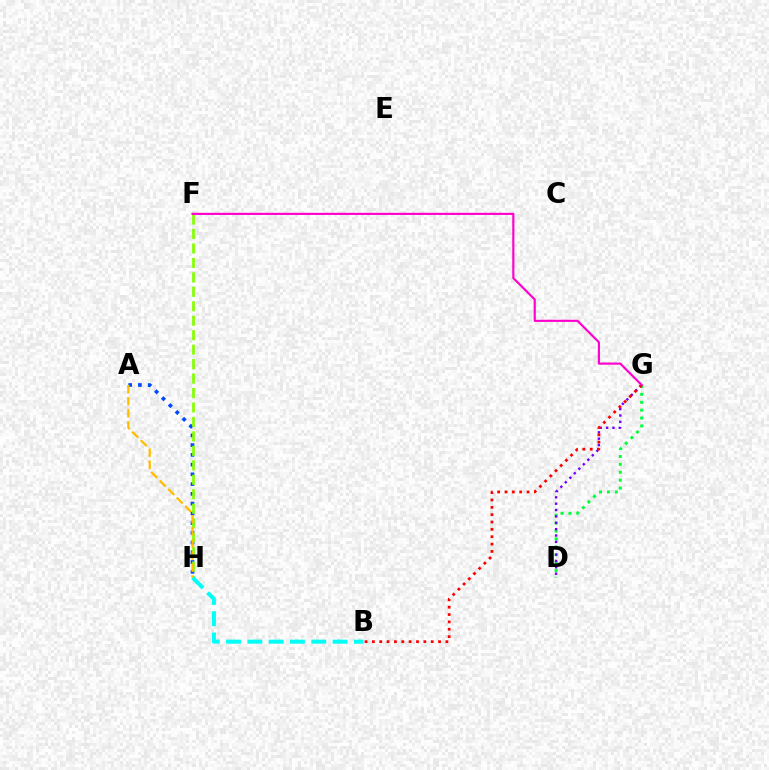{('D', 'G'): [{'color': '#00ff39', 'line_style': 'dotted', 'thickness': 2.14}, {'color': '#7200ff', 'line_style': 'dotted', 'thickness': 1.73}], ('A', 'H'): [{'color': '#004bff', 'line_style': 'dotted', 'thickness': 2.65}, {'color': '#ffbd00', 'line_style': 'dashed', 'thickness': 1.64}], ('B', 'G'): [{'color': '#ff0000', 'line_style': 'dotted', 'thickness': 2.0}], ('F', 'H'): [{'color': '#84ff00', 'line_style': 'dashed', 'thickness': 1.96}], ('F', 'G'): [{'color': '#ff00cf', 'line_style': 'solid', 'thickness': 1.55}], ('B', 'H'): [{'color': '#00fff6', 'line_style': 'dashed', 'thickness': 2.89}]}